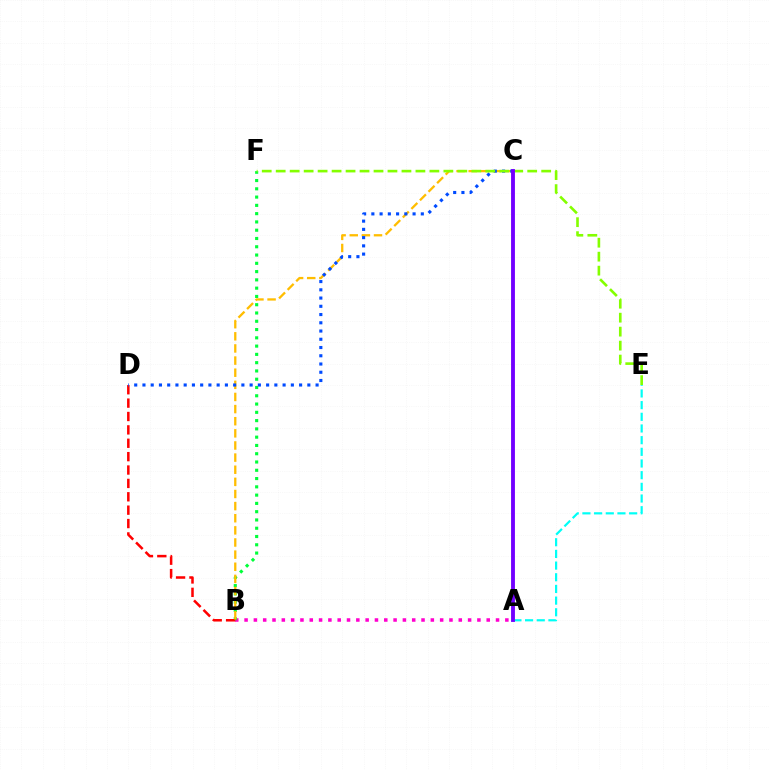{('A', 'B'): [{'color': '#ff00cf', 'line_style': 'dotted', 'thickness': 2.53}], ('B', 'F'): [{'color': '#00ff39', 'line_style': 'dotted', 'thickness': 2.25}], ('B', 'D'): [{'color': '#ff0000', 'line_style': 'dashed', 'thickness': 1.82}], ('B', 'C'): [{'color': '#ffbd00', 'line_style': 'dashed', 'thickness': 1.65}], ('C', 'D'): [{'color': '#004bff', 'line_style': 'dotted', 'thickness': 2.24}], ('E', 'F'): [{'color': '#84ff00', 'line_style': 'dashed', 'thickness': 1.9}], ('A', 'E'): [{'color': '#00fff6', 'line_style': 'dashed', 'thickness': 1.59}], ('A', 'C'): [{'color': '#7200ff', 'line_style': 'solid', 'thickness': 2.78}]}